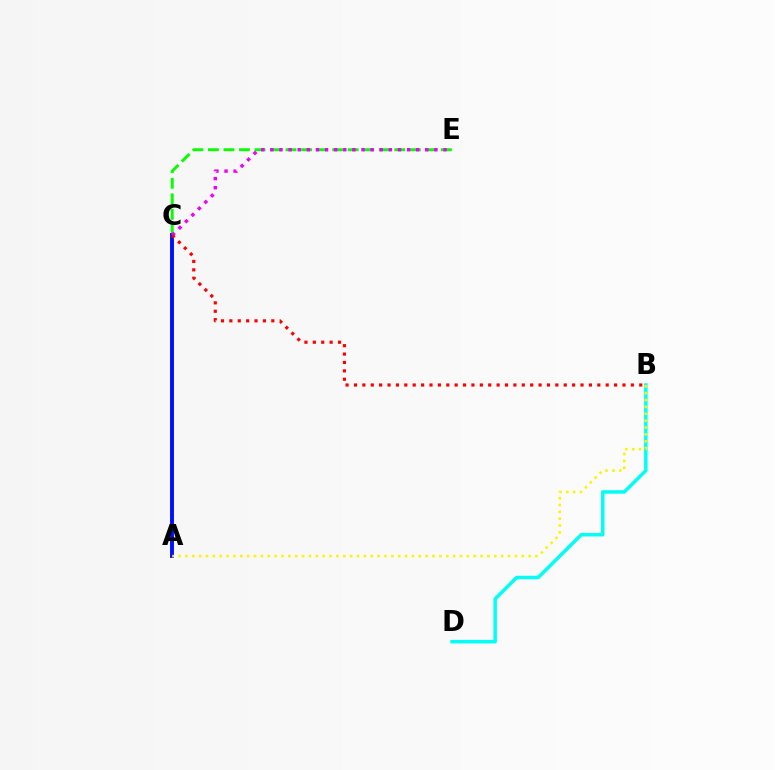{('C', 'E'): [{'color': '#08ff00', 'line_style': 'dashed', 'thickness': 2.11}, {'color': '#ee00ff', 'line_style': 'dotted', 'thickness': 2.48}], ('A', 'C'): [{'color': '#0010ff', 'line_style': 'solid', 'thickness': 2.8}], ('B', 'D'): [{'color': '#00fff6', 'line_style': 'solid', 'thickness': 2.51}], ('A', 'B'): [{'color': '#fcf500', 'line_style': 'dotted', 'thickness': 1.87}], ('B', 'C'): [{'color': '#ff0000', 'line_style': 'dotted', 'thickness': 2.28}]}